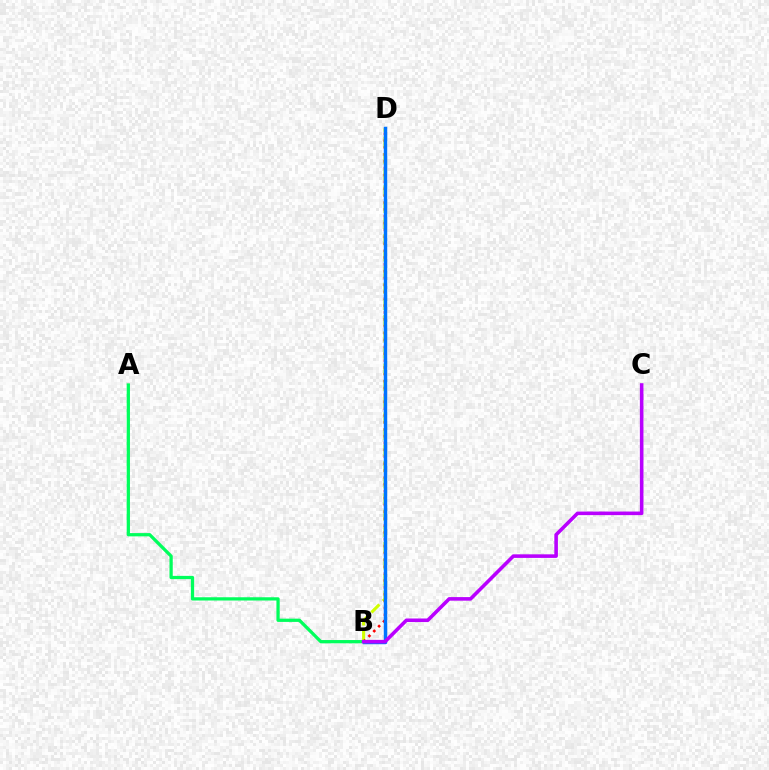{('B', 'D'): [{'color': '#d1ff00', 'line_style': 'dashed', 'thickness': 2.2}, {'color': '#ff0000', 'line_style': 'dotted', 'thickness': 1.87}, {'color': '#0074ff', 'line_style': 'solid', 'thickness': 2.48}], ('A', 'B'): [{'color': '#00ff5c', 'line_style': 'solid', 'thickness': 2.34}], ('B', 'C'): [{'color': '#b900ff', 'line_style': 'solid', 'thickness': 2.58}]}